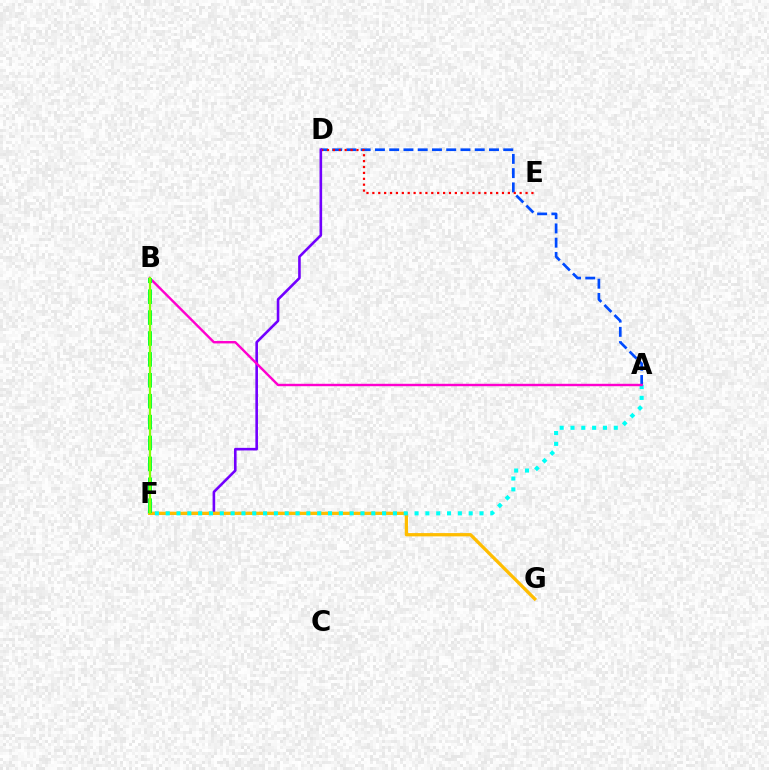{('A', 'D'): [{'color': '#004bff', 'line_style': 'dashed', 'thickness': 1.94}], ('D', 'E'): [{'color': '#ff0000', 'line_style': 'dotted', 'thickness': 1.6}], ('D', 'F'): [{'color': '#7200ff', 'line_style': 'solid', 'thickness': 1.88}], ('F', 'G'): [{'color': '#ffbd00', 'line_style': 'solid', 'thickness': 2.36}], ('A', 'F'): [{'color': '#00fff6', 'line_style': 'dotted', 'thickness': 2.94}], ('A', 'B'): [{'color': '#ff00cf', 'line_style': 'solid', 'thickness': 1.74}], ('B', 'F'): [{'color': '#00ff39', 'line_style': 'dashed', 'thickness': 2.84}, {'color': '#84ff00', 'line_style': 'solid', 'thickness': 1.6}]}